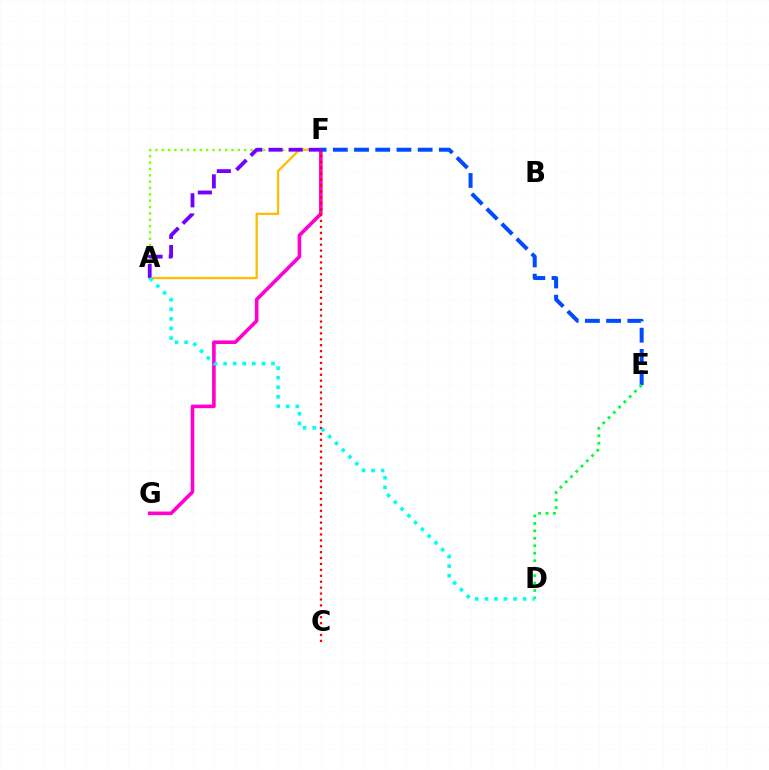{('A', 'F'): [{'color': '#84ff00', 'line_style': 'dotted', 'thickness': 1.72}, {'color': '#ffbd00', 'line_style': 'solid', 'thickness': 1.65}, {'color': '#7200ff', 'line_style': 'dashed', 'thickness': 2.74}], ('F', 'G'): [{'color': '#ff00cf', 'line_style': 'solid', 'thickness': 2.59}], ('E', 'F'): [{'color': '#004bff', 'line_style': 'dashed', 'thickness': 2.88}], ('D', 'E'): [{'color': '#00ff39', 'line_style': 'dotted', 'thickness': 2.03}], ('C', 'F'): [{'color': '#ff0000', 'line_style': 'dotted', 'thickness': 1.61}], ('A', 'D'): [{'color': '#00fff6', 'line_style': 'dotted', 'thickness': 2.6}]}